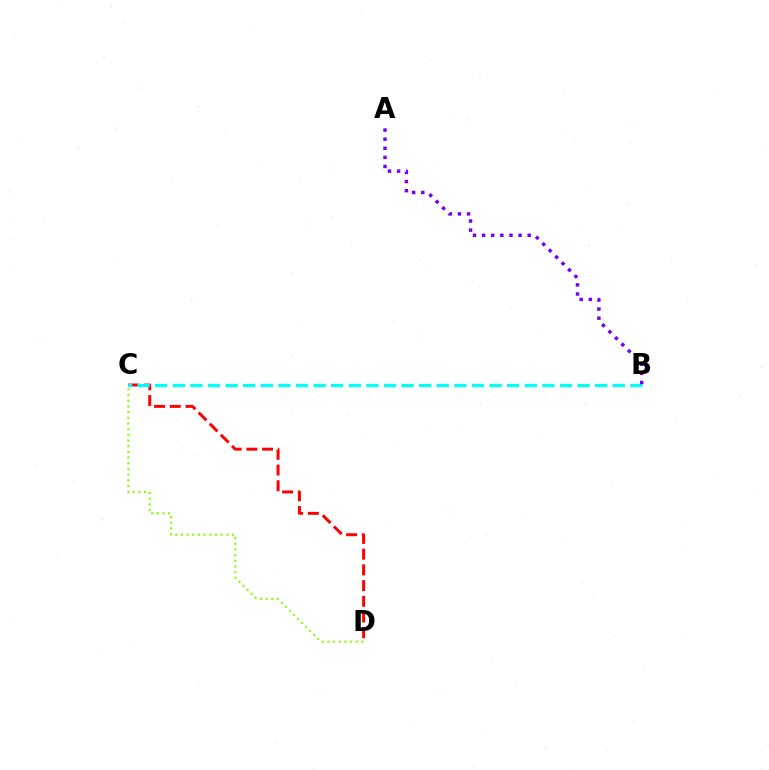{('C', 'D'): [{'color': '#ff0000', 'line_style': 'dashed', 'thickness': 2.13}, {'color': '#84ff00', 'line_style': 'dotted', 'thickness': 1.54}], ('B', 'C'): [{'color': '#00fff6', 'line_style': 'dashed', 'thickness': 2.39}], ('A', 'B'): [{'color': '#7200ff', 'line_style': 'dotted', 'thickness': 2.48}]}